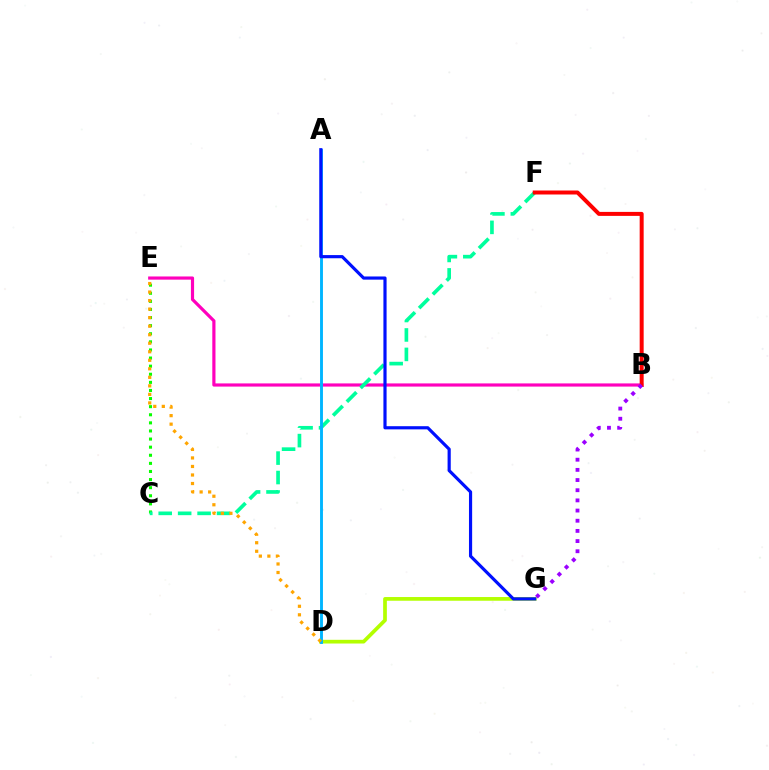{('C', 'E'): [{'color': '#08ff00', 'line_style': 'dotted', 'thickness': 2.2}], ('B', 'E'): [{'color': '#ff00bd', 'line_style': 'solid', 'thickness': 2.29}], ('C', 'F'): [{'color': '#00ff9d', 'line_style': 'dashed', 'thickness': 2.64}], ('B', 'F'): [{'color': '#ff0000', 'line_style': 'solid', 'thickness': 2.87}], ('D', 'G'): [{'color': '#b3ff00', 'line_style': 'solid', 'thickness': 2.67}], ('B', 'G'): [{'color': '#9b00ff', 'line_style': 'dotted', 'thickness': 2.76}], ('A', 'D'): [{'color': '#00b5ff', 'line_style': 'solid', 'thickness': 2.08}], ('D', 'E'): [{'color': '#ffa500', 'line_style': 'dotted', 'thickness': 2.32}], ('A', 'G'): [{'color': '#0010ff', 'line_style': 'solid', 'thickness': 2.28}]}